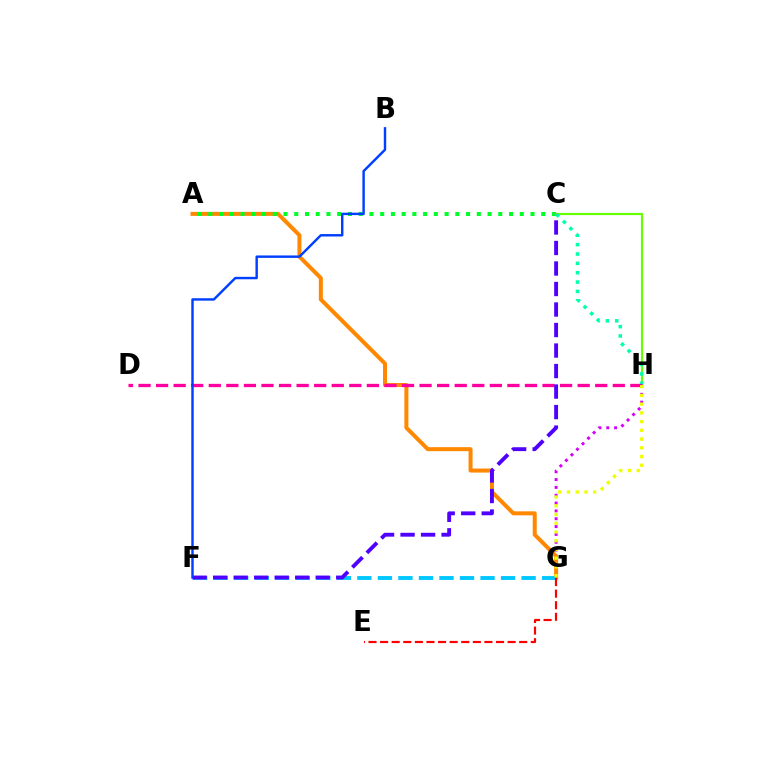{('G', 'H'): [{'color': '#d600ff', 'line_style': 'dotted', 'thickness': 2.13}, {'color': '#eeff00', 'line_style': 'dotted', 'thickness': 2.37}], ('A', 'G'): [{'color': '#ff8800', 'line_style': 'solid', 'thickness': 2.88}], ('F', 'G'): [{'color': '#00c7ff', 'line_style': 'dashed', 'thickness': 2.79}], ('A', 'C'): [{'color': '#00ff27', 'line_style': 'dotted', 'thickness': 2.92}], ('C', 'H'): [{'color': '#66ff00', 'line_style': 'solid', 'thickness': 1.57}, {'color': '#00ffaf', 'line_style': 'dotted', 'thickness': 2.54}], ('E', 'G'): [{'color': '#ff0000', 'line_style': 'dashed', 'thickness': 1.57}], ('D', 'H'): [{'color': '#ff00a0', 'line_style': 'dashed', 'thickness': 2.39}], ('C', 'F'): [{'color': '#4f00ff', 'line_style': 'dashed', 'thickness': 2.79}], ('B', 'F'): [{'color': '#003fff', 'line_style': 'solid', 'thickness': 1.75}]}